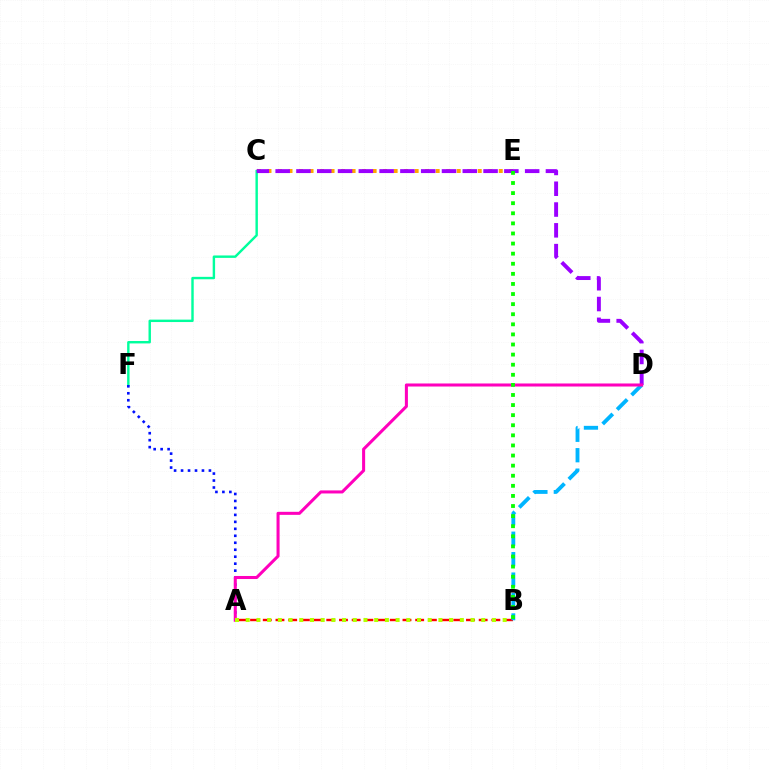{('A', 'B'): [{'color': '#ff0000', 'line_style': 'dashed', 'thickness': 1.73}, {'color': '#b3ff00', 'line_style': 'dotted', 'thickness': 2.91}], ('C', 'F'): [{'color': '#00ff9d', 'line_style': 'solid', 'thickness': 1.74}], ('C', 'E'): [{'color': '#ffa500', 'line_style': 'dotted', 'thickness': 2.86}], ('B', 'D'): [{'color': '#00b5ff', 'line_style': 'dashed', 'thickness': 2.78}], ('A', 'F'): [{'color': '#0010ff', 'line_style': 'dotted', 'thickness': 1.89}], ('C', 'D'): [{'color': '#9b00ff', 'line_style': 'dashed', 'thickness': 2.82}], ('A', 'D'): [{'color': '#ff00bd', 'line_style': 'solid', 'thickness': 2.19}], ('B', 'E'): [{'color': '#08ff00', 'line_style': 'dotted', 'thickness': 2.74}]}